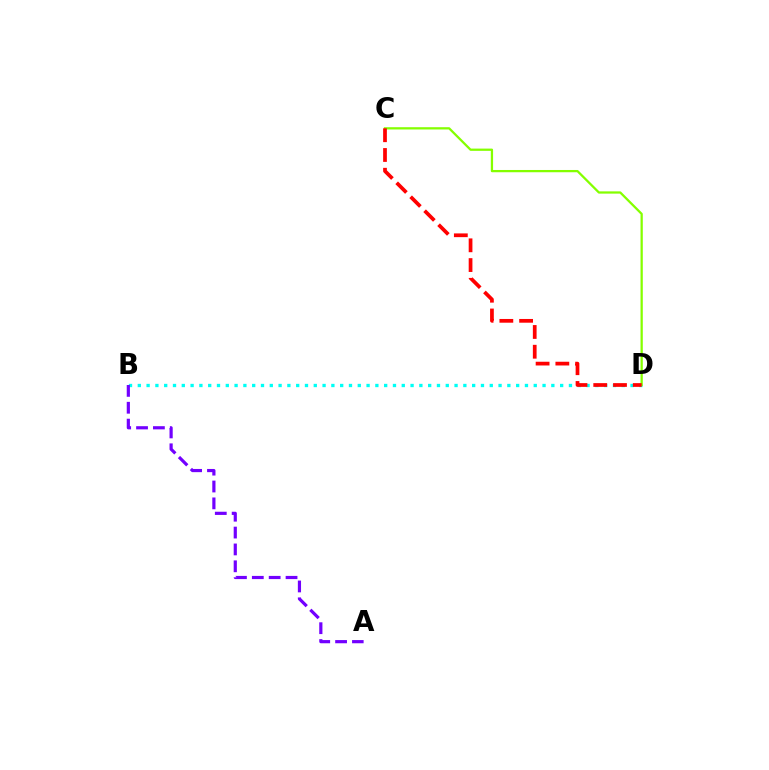{('B', 'D'): [{'color': '#00fff6', 'line_style': 'dotted', 'thickness': 2.39}], ('C', 'D'): [{'color': '#84ff00', 'line_style': 'solid', 'thickness': 1.63}, {'color': '#ff0000', 'line_style': 'dashed', 'thickness': 2.68}], ('A', 'B'): [{'color': '#7200ff', 'line_style': 'dashed', 'thickness': 2.29}]}